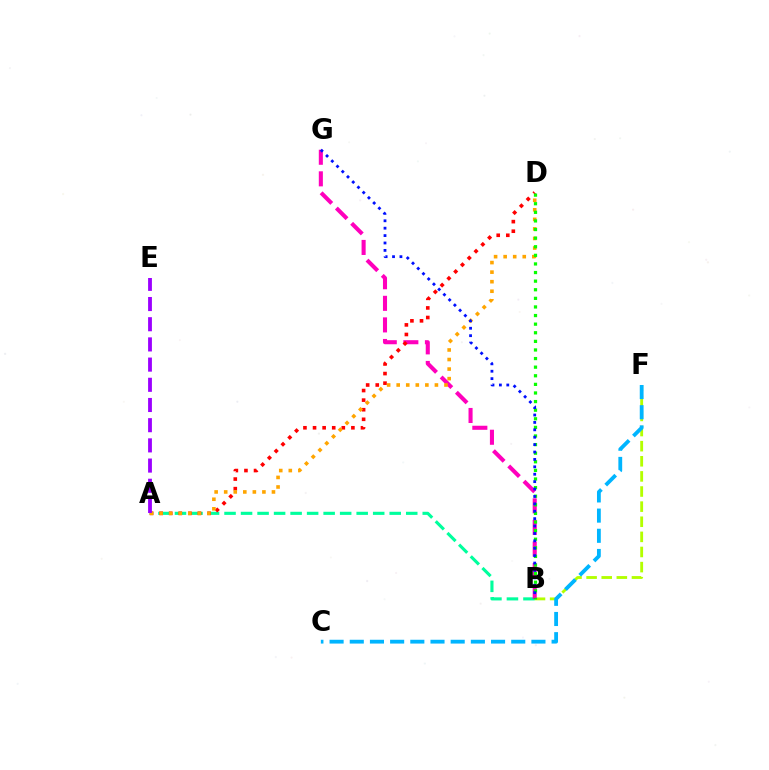{('B', 'F'): [{'color': '#b3ff00', 'line_style': 'dashed', 'thickness': 2.05}], ('A', 'B'): [{'color': '#00ff9d', 'line_style': 'dashed', 'thickness': 2.24}], ('B', 'G'): [{'color': '#ff00bd', 'line_style': 'dashed', 'thickness': 2.93}, {'color': '#0010ff', 'line_style': 'dotted', 'thickness': 2.01}], ('A', 'D'): [{'color': '#ff0000', 'line_style': 'dotted', 'thickness': 2.61}, {'color': '#ffa500', 'line_style': 'dotted', 'thickness': 2.6}], ('C', 'F'): [{'color': '#00b5ff', 'line_style': 'dashed', 'thickness': 2.74}], ('B', 'D'): [{'color': '#08ff00', 'line_style': 'dotted', 'thickness': 2.34}], ('A', 'E'): [{'color': '#9b00ff', 'line_style': 'dashed', 'thickness': 2.74}]}